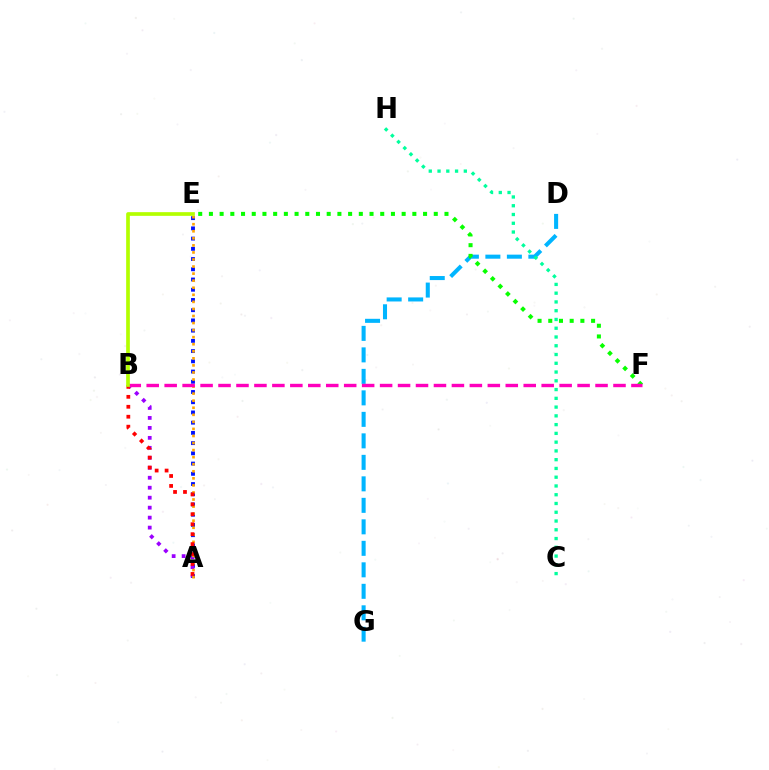{('D', 'G'): [{'color': '#00b5ff', 'line_style': 'dashed', 'thickness': 2.92}], ('E', 'F'): [{'color': '#08ff00', 'line_style': 'dotted', 'thickness': 2.91}], ('A', 'E'): [{'color': '#0010ff', 'line_style': 'dotted', 'thickness': 2.78}, {'color': '#ffa500', 'line_style': 'dotted', 'thickness': 1.92}], ('A', 'B'): [{'color': '#9b00ff', 'line_style': 'dotted', 'thickness': 2.71}, {'color': '#ff0000', 'line_style': 'dotted', 'thickness': 2.7}], ('B', 'F'): [{'color': '#ff00bd', 'line_style': 'dashed', 'thickness': 2.44}], ('B', 'E'): [{'color': '#b3ff00', 'line_style': 'solid', 'thickness': 2.65}], ('C', 'H'): [{'color': '#00ff9d', 'line_style': 'dotted', 'thickness': 2.38}]}